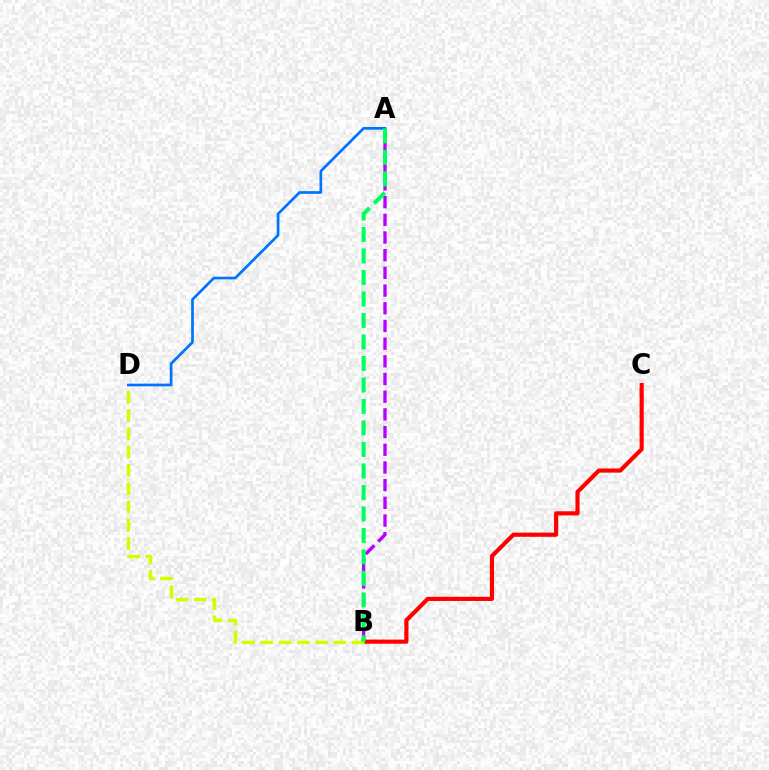{('B', 'C'): [{'color': '#ff0000', 'line_style': 'solid', 'thickness': 2.99}], ('A', 'B'): [{'color': '#b900ff', 'line_style': 'dashed', 'thickness': 2.4}, {'color': '#00ff5c', 'line_style': 'dashed', 'thickness': 2.92}], ('A', 'D'): [{'color': '#0074ff', 'line_style': 'solid', 'thickness': 1.94}], ('B', 'D'): [{'color': '#d1ff00', 'line_style': 'dashed', 'thickness': 2.48}]}